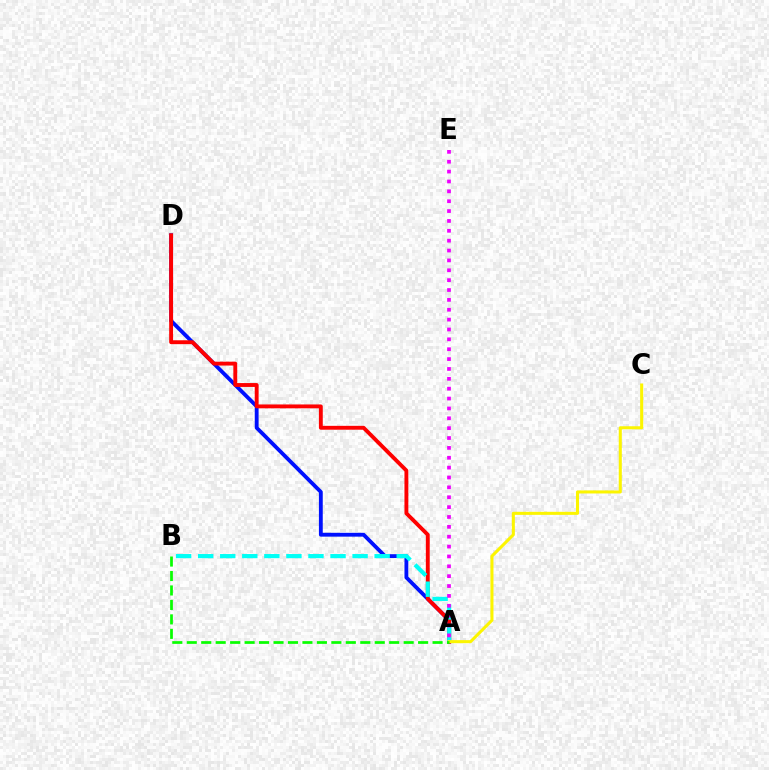{('A', 'D'): [{'color': '#0010ff', 'line_style': 'solid', 'thickness': 2.76}, {'color': '#ff0000', 'line_style': 'solid', 'thickness': 2.79}], ('A', 'B'): [{'color': '#00fff6', 'line_style': 'dashed', 'thickness': 3.0}, {'color': '#08ff00', 'line_style': 'dashed', 'thickness': 1.96}], ('A', 'C'): [{'color': '#fcf500', 'line_style': 'solid', 'thickness': 2.2}], ('A', 'E'): [{'color': '#ee00ff', 'line_style': 'dotted', 'thickness': 2.68}]}